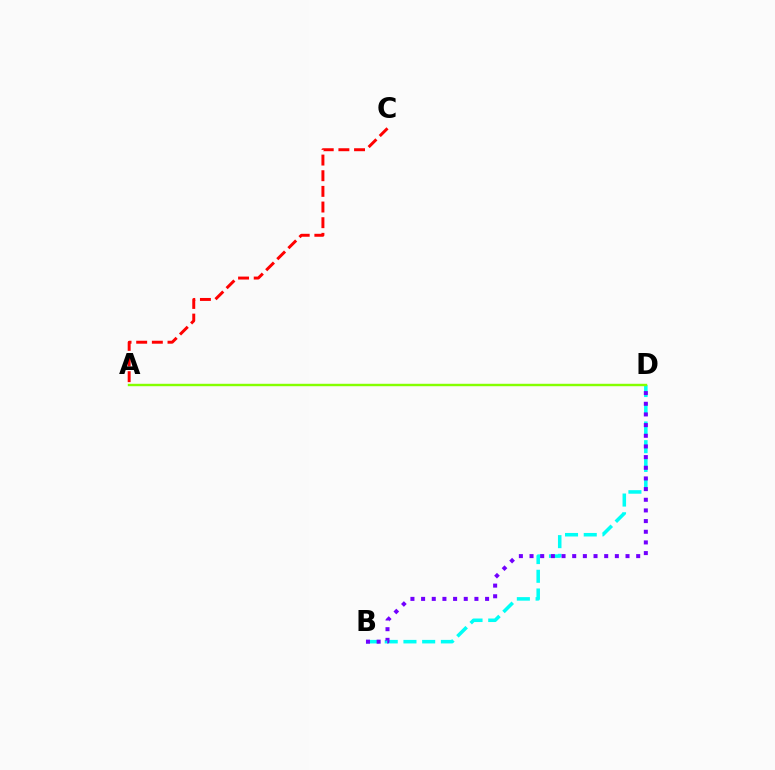{('A', 'C'): [{'color': '#ff0000', 'line_style': 'dashed', 'thickness': 2.13}], ('B', 'D'): [{'color': '#00fff6', 'line_style': 'dashed', 'thickness': 2.54}, {'color': '#7200ff', 'line_style': 'dotted', 'thickness': 2.9}], ('A', 'D'): [{'color': '#84ff00', 'line_style': 'solid', 'thickness': 1.74}]}